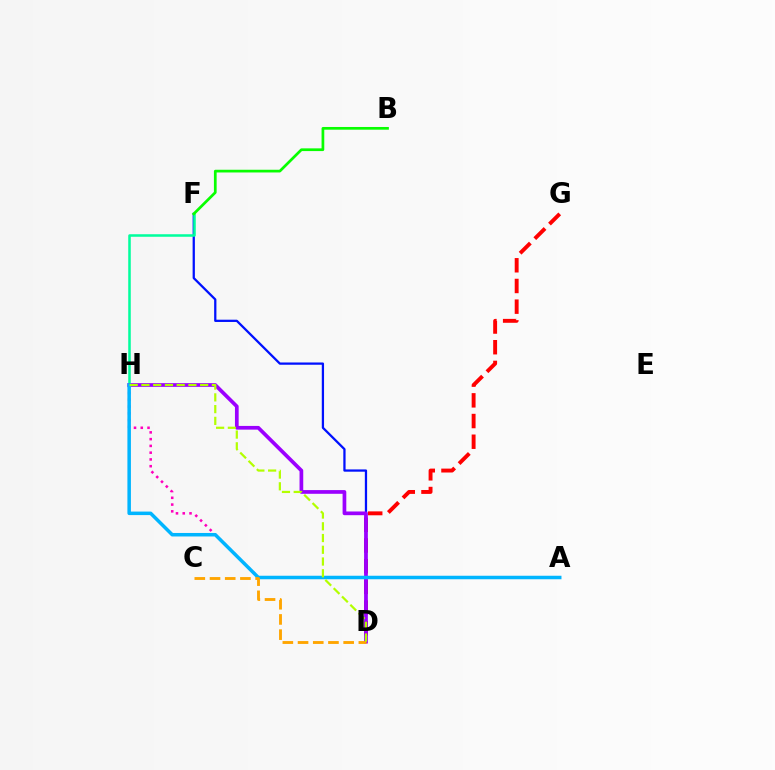{('A', 'H'): [{'color': '#ff00bd', 'line_style': 'dotted', 'thickness': 1.84}, {'color': '#00b5ff', 'line_style': 'solid', 'thickness': 2.53}], ('D', 'G'): [{'color': '#ff0000', 'line_style': 'dashed', 'thickness': 2.81}], ('D', 'F'): [{'color': '#0010ff', 'line_style': 'solid', 'thickness': 1.63}], ('F', 'H'): [{'color': '#00ff9d', 'line_style': 'solid', 'thickness': 1.82}], ('B', 'F'): [{'color': '#08ff00', 'line_style': 'solid', 'thickness': 1.96}], ('D', 'H'): [{'color': '#9b00ff', 'line_style': 'solid', 'thickness': 2.67}, {'color': '#b3ff00', 'line_style': 'dashed', 'thickness': 1.6}], ('C', 'D'): [{'color': '#ffa500', 'line_style': 'dashed', 'thickness': 2.07}]}